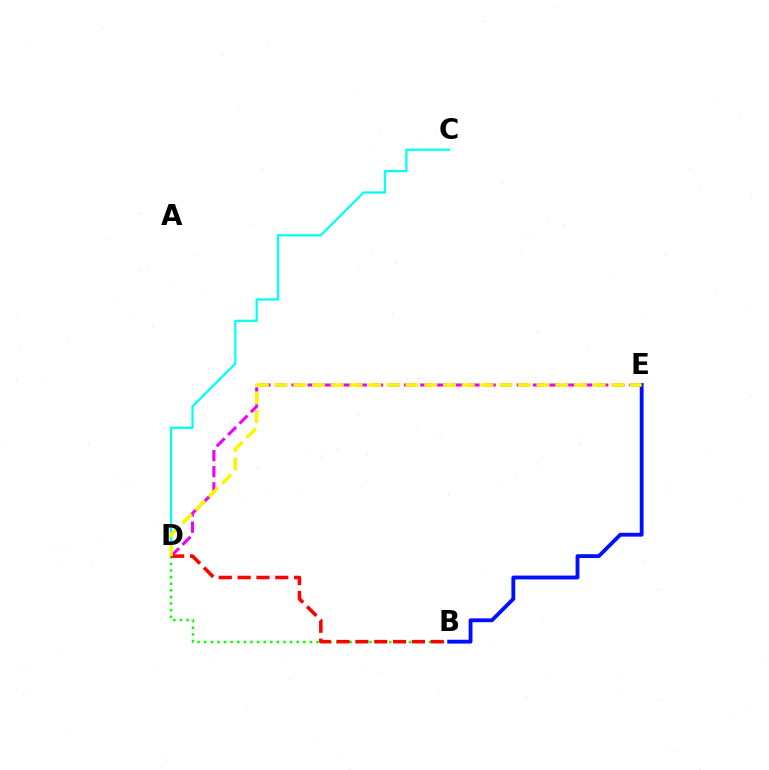{('C', 'D'): [{'color': '#00fff6', 'line_style': 'solid', 'thickness': 1.61}], ('D', 'E'): [{'color': '#ee00ff', 'line_style': 'dashed', 'thickness': 2.19}, {'color': '#fcf500', 'line_style': 'dashed', 'thickness': 2.54}], ('B', 'D'): [{'color': '#08ff00', 'line_style': 'dotted', 'thickness': 1.8}, {'color': '#ff0000', 'line_style': 'dashed', 'thickness': 2.56}], ('B', 'E'): [{'color': '#0010ff', 'line_style': 'solid', 'thickness': 2.76}]}